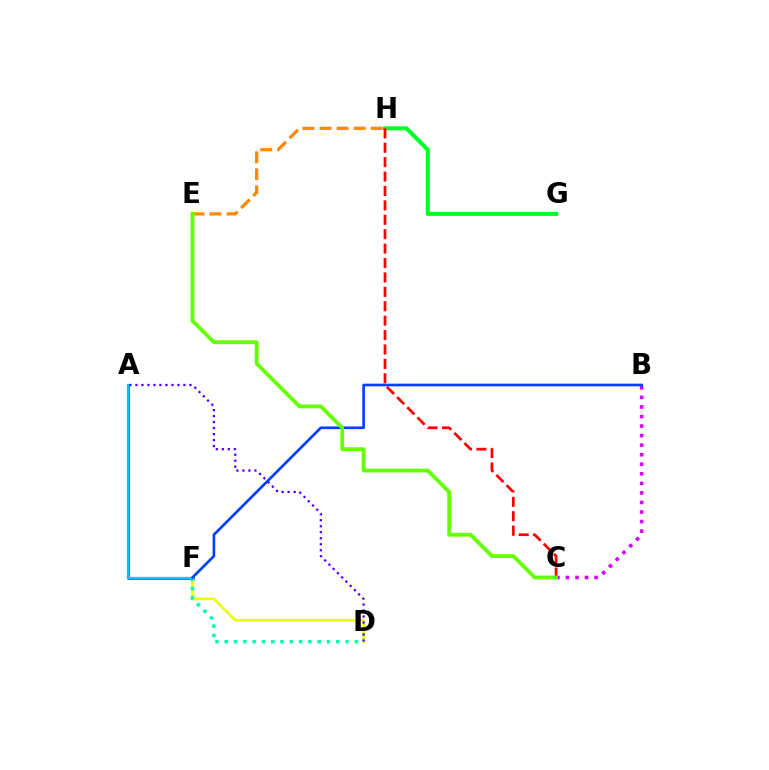{('E', 'H'): [{'color': '#ff8800', 'line_style': 'dashed', 'thickness': 2.32}], ('D', 'F'): [{'color': '#eeff00', 'line_style': 'solid', 'thickness': 1.89}, {'color': '#00ffaf', 'line_style': 'dotted', 'thickness': 2.53}], ('A', 'F'): [{'color': '#ff00a0', 'line_style': 'solid', 'thickness': 2.02}, {'color': '#00c7ff', 'line_style': 'solid', 'thickness': 1.67}], ('B', 'C'): [{'color': '#d600ff', 'line_style': 'dotted', 'thickness': 2.6}], ('A', 'D'): [{'color': '#4f00ff', 'line_style': 'dotted', 'thickness': 1.63}], ('G', 'H'): [{'color': '#00ff27', 'line_style': 'solid', 'thickness': 2.93}], ('B', 'F'): [{'color': '#003fff', 'line_style': 'solid', 'thickness': 1.91}], ('C', 'H'): [{'color': '#ff0000', 'line_style': 'dashed', 'thickness': 1.96}], ('C', 'E'): [{'color': '#66ff00', 'line_style': 'solid', 'thickness': 2.75}]}